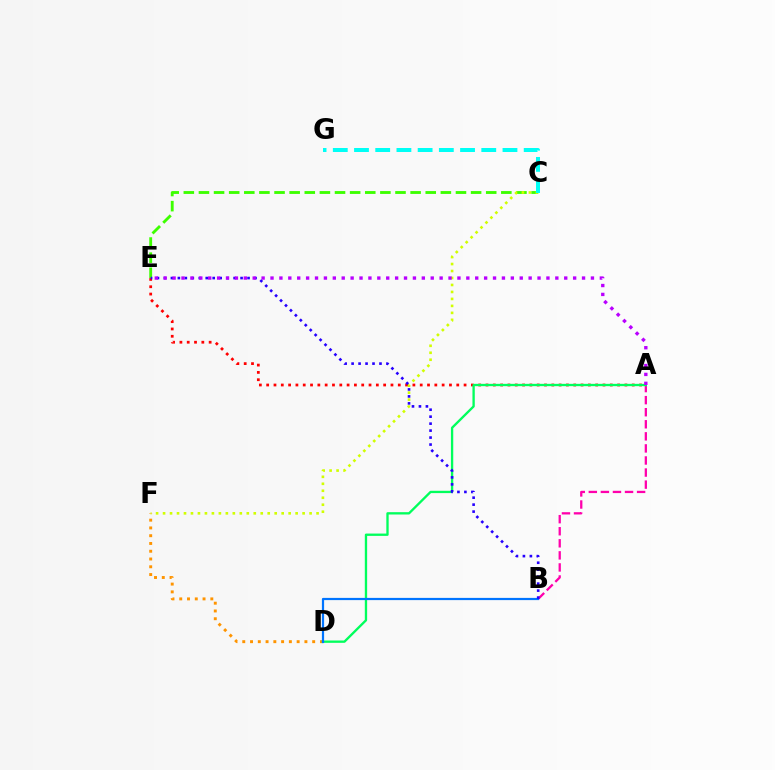{('C', 'E'): [{'color': '#3dff00', 'line_style': 'dashed', 'thickness': 2.05}], ('A', 'E'): [{'color': '#ff0000', 'line_style': 'dotted', 'thickness': 1.99}, {'color': '#b900ff', 'line_style': 'dotted', 'thickness': 2.42}], ('D', 'F'): [{'color': '#ff9400', 'line_style': 'dotted', 'thickness': 2.11}], ('A', 'B'): [{'color': '#ff00ac', 'line_style': 'dashed', 'thickness': 1.64}], ('A', 'D'): [{'color': '#00ff5c', 'line_style': 'solid', 'thickness': 1.67}], ('B', 'D'): [{'color': '#0074ff', 'line_style': 'solid', 'thickness': 1.59}], ('C', 'F'): [{'color': '#d1ff00', 'line_style': 'dotted', 'thickness': 1.9}], ('B', 'E'): [{'color': '#2500ff', 'line_style': 'dotted', 'thickness': 1.89}], ('C', 'G'): [{'color': '#00fff6', 'line_style': 'dashed', 'thickness': 2.88}]}